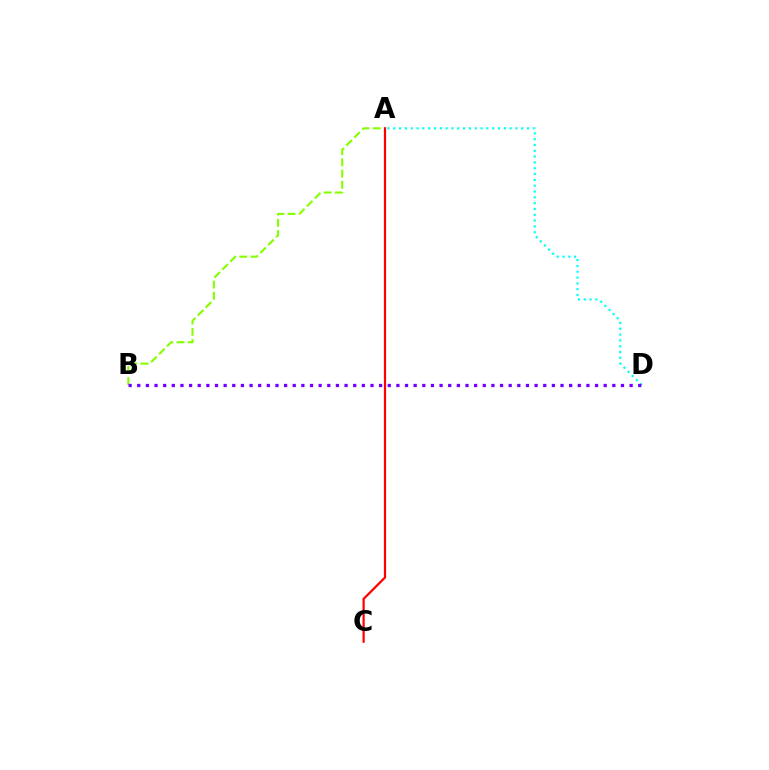{('A', 'B'): [{'color': '#84ff00', 'line_style': 'dashed', 'thickness': 1.52}], ('A', 'D'): [{'color': '#00fff6', 'line_style': 'dotted', 'thickness': 1.58}], ('B', 'D'): [{'color': '#7200ff', 'line_style': 'dotted', 'thickness': 2.35}], ('A', 'C'): [{'color': '#ff0000', 'line_style': 'solid', 'thickness': 1.6}]}